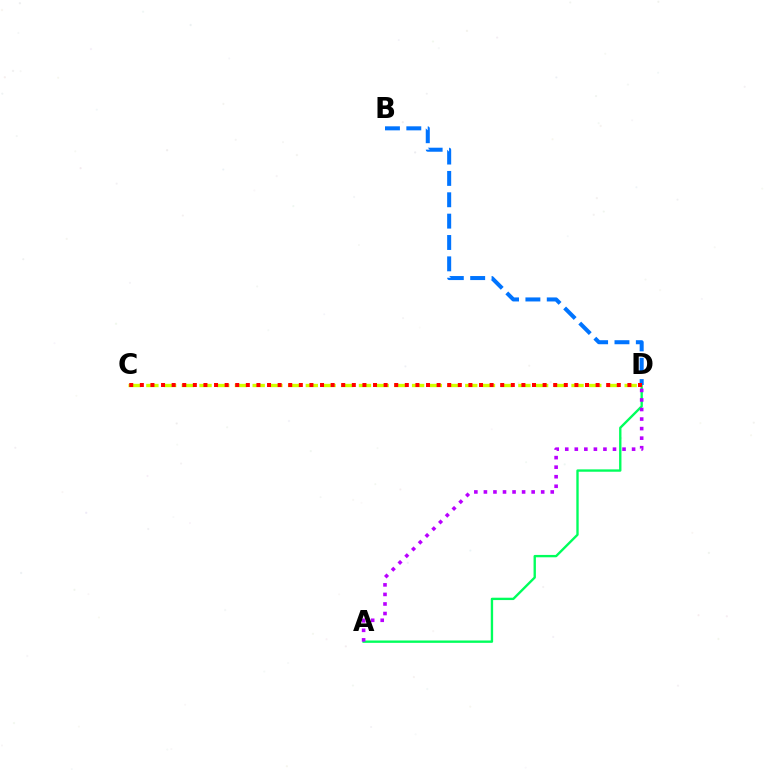{('A', 'D'): [{'color': '#00ff5c', 'line_style': 'solid', 'thickness': 1.7}, {'color': '#b900ff', 'line_style': 'dotted', 'thickness': 2.59}], ('C', 'D'): [{'color': '#d1ff00', 'line_style': 'dashed', 'thickness': 2.41}, {'color': '#ff0000', 'line_style': 'dotted', 'thickness': 2.88}], ('B', 'D'): [{'color': '#0074ff', 'line_style': 'dashed', 'thickness': 2.9}]}